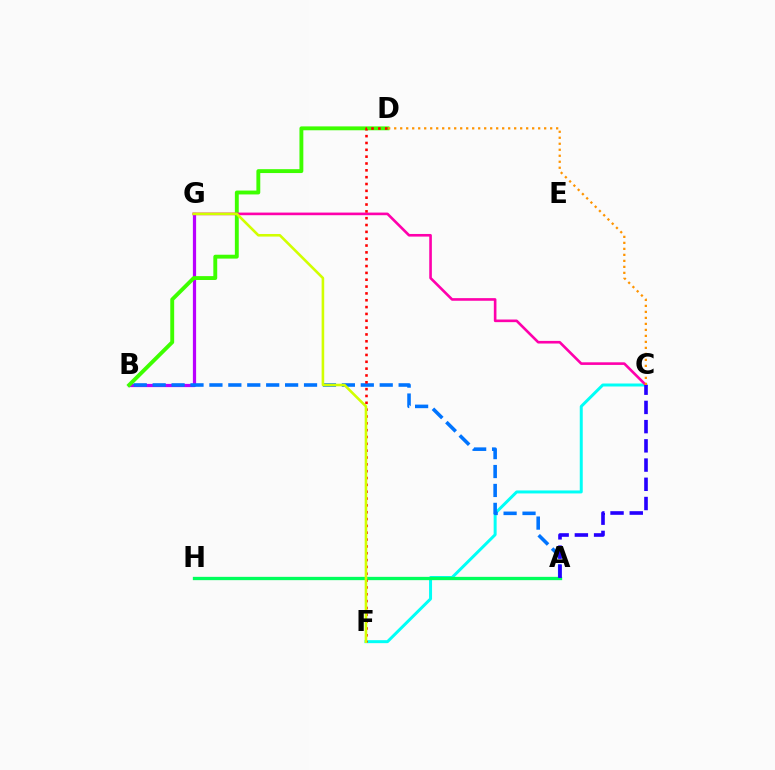{('C', 'F'): [{'color': '#00fff6', 'line_style': 'solid', 'thickness': 2.15}], ('A', 'H'): [{'color': '#00ff5c', 'line_style': 'solid', 'thickness': 2.38}], ('B', 'G'): [{'color': '#b900ff', 'line_style': 'solid', 'thickness': 2.32}], ('B', 'D'): [{'color': '#3dff00', 'line_style': 'solid', 'thickness': 2.79}], ('C', 'G'): [{'color': '#ff00ac', 'line_style': 'solid', 'thickness': 1.89}], ('A', 'B'): [{'color': '#0074ff', 'line_style': 'dashed', 'thickness': 2.57}], ('C', 'D'): [{'color': '#ff9400', 'line_style': 'dotted', 'thickness': 1.63}], ('D', 'F'): [{'color': '#ff0000', 'line_style': 'dotted', 'thickness': 1.86}], ('A', 'C'): [{'color': '#2500ff', 'line_style': 'dashed', 'thickness': 2.61}], ('F', 'G'): [{'color': '#d1ff00', 'line_style': 'solid', 'thickness': 1.87}]}